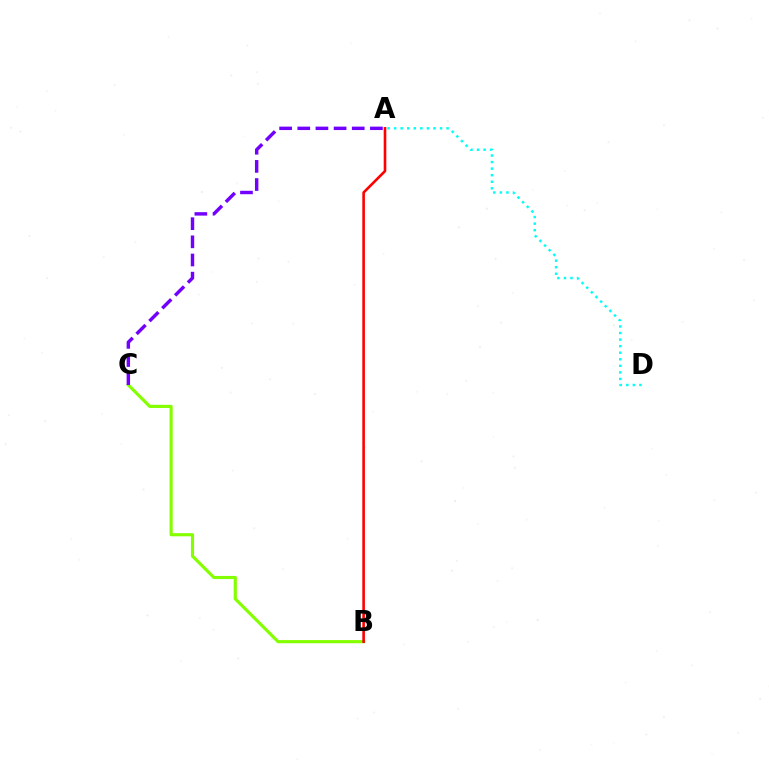{('B', 'C'): [{'color': '#84ff00', 'line_style': 'solid', 'thickness': 2.26}], ('A', 'D'): [{'color': '#00fff6', 'line_style': 'dotted', 'thickness': 1.78}], ('A', 'B'): [{'color': '#ff0000', 'line_style': 'solid', 'thickness': 1.88}], ('A', 'C'): [{'color': '#7200ff', 'line_style': 'dashed', 'thickness': 2.47}]}